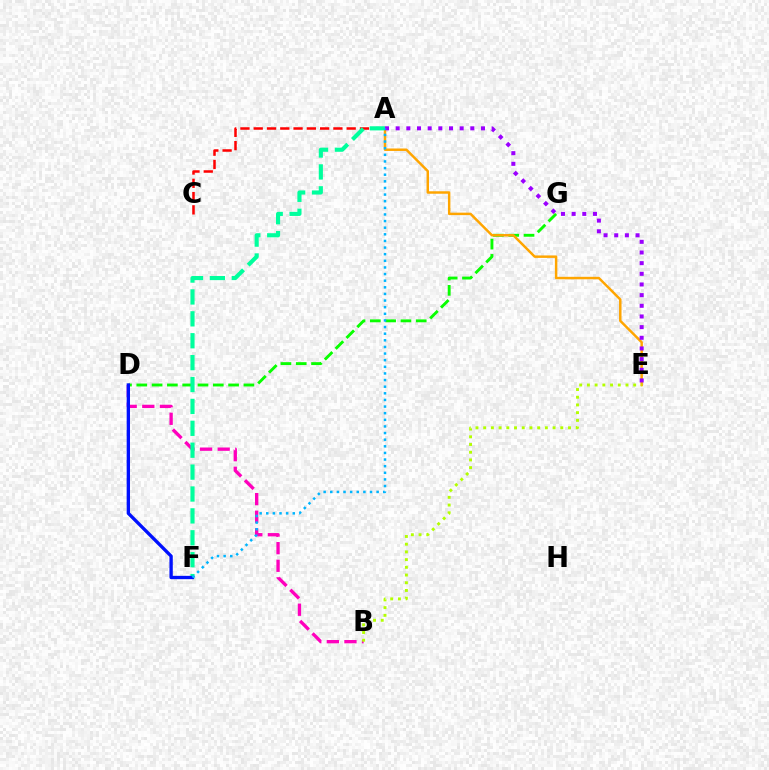{('B', 'D'): [{'color': '#ff00bd', 'line_style': 'dashed', 'thickness': 2.39}], ('D', 'G'): [{'color': '#08ff00', 'line_style': 'dashed', 'thickness': 2.08}], ('A', 'C'): [{'color': '#ff0000', 'line_style': 'dashed', 'thickness': 1.8}], ('A', 'E'): [{'color': '#ffa500', 'line_style': 'solid', 'thickness': 1.78}, {'color': '#9b00ff', 'line_style': 'dotted', 'thickness': 2.9}], ('A', 'F'): [{'color': '#00ff9d', 'line_style': 'dashed', 'thickness': 2.97}, {'color': '#00b5ff', 'line_style': 'dotted', 'thickness': 1.8}], ('D', 'F'): [{'color': '#0010ff', 'line_style': 'solid', 'thickness': 2.4}], ('B', 'E'): [{'color': '#b3ff00', 'line_style': 'dotted', 'thickness': 2.1}]}